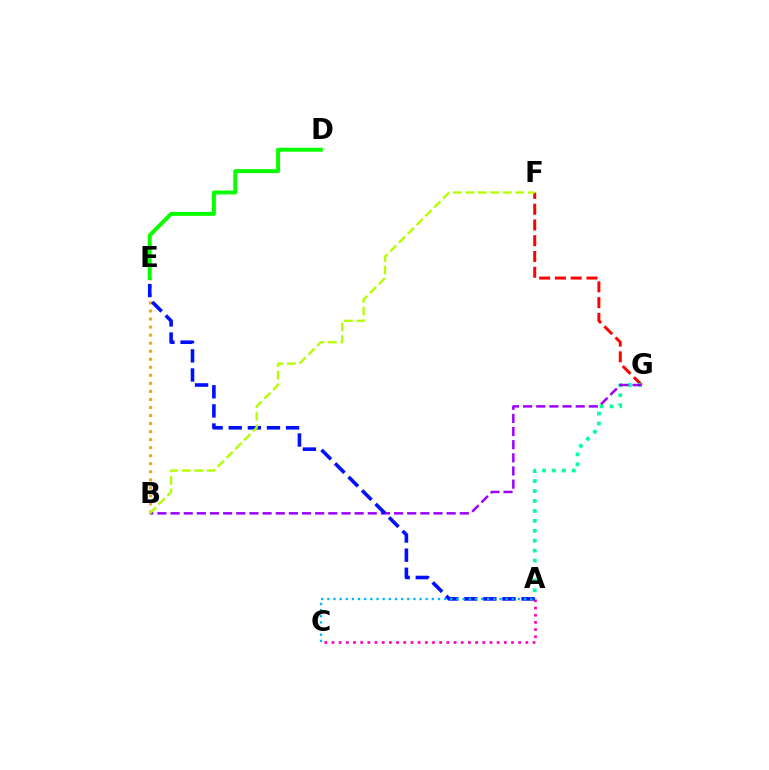{('F', 'G'): [{'color': '#ff0000', 'line_style': 'dashed', 'thickness': 2.14}], ('B', 'E'): [{'color': '#ffa500', 'line_style': 'dotted', 'thickness': 2.18}], ('A', 'G'): [{'color': '#00ff9d', 'line_style': 'dotted', 'thickness': 2.7}], ('B', 'G'): [{'color': '#9b00ff', 'line_style': 'dashed', 'thickness': 1.79}], ('A', 'C'): [{'color': '#ff00bd', 'line_style': 'dotted', 'thickness': 1.95}, {'color': '#00b5ff', 'line_style': 'dotted', 'thickness': 1.67}], ('D', 'E'): [{'color': '#08ff00', 'line_style': 'solid', 'thickness': 2.85}], ('A', 'E'): [{'color': '#0010ff', 'line_style': 'dashed', 'thickness': 2.6}], ('B', 'F'): [{'color': '#b3ff00', 'line_style': 'dashed', 'thickness': 1.69}]}